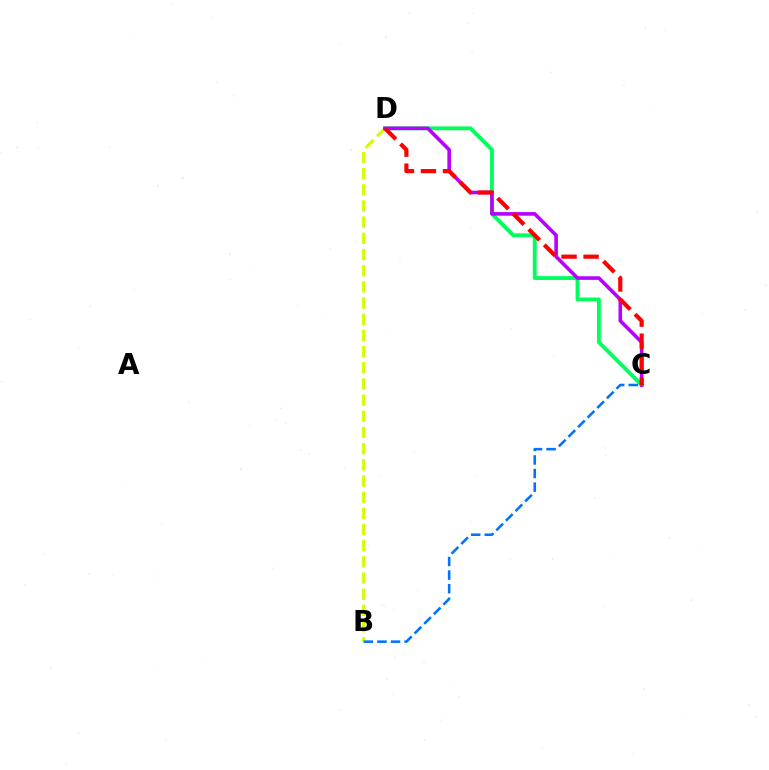{('B', 'D'): [{'color': '#d1ff00', 'line_style': 'dashed', 'thickness': 2.2}], ('C', 'D'): [{'color': '#00ff5c', 'line_style': 'solid', 'thickness': 2.77}, {'color': '#b900ff', 'line_style': 'solid', 'thickness': 2.6}, {'color': '#ff0000', 'line_style': 'dashed', 'thickness': 2.99}], ('B', 'C'): [{'color': '#0074ff', 'line_style': 'dashed', 'thickness': 1.85}]}